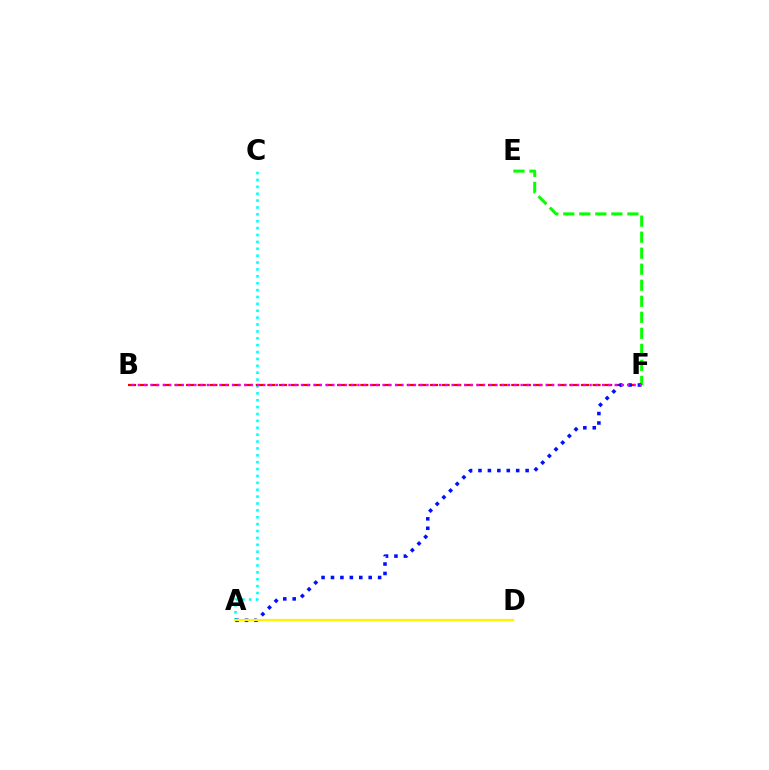{('A', 'C'): [{'color': '#00fff6', 'line_style': 'dotted', 'thickness': 1.87}], ('B', 'F'): [{'color': '#ff0000', 'line_style': 'dashed', 'thickness': 1.58}, {'color': '#ee00ff', 'line_style': 'dotted', 'thickness': 1.7}], ('E', 'F'): [{'color': '#08ff00', 'line_style': 'dashed', 'thickness': 2.18}], ('A', 'F'): [{'color': '#0010ff', 'line_style': 'dotted', 'thickness': 2.56}], ('A', 'D'): [{'color': '#fcf500', 'line_style': 'solid', 'thickness': 1.6}]}